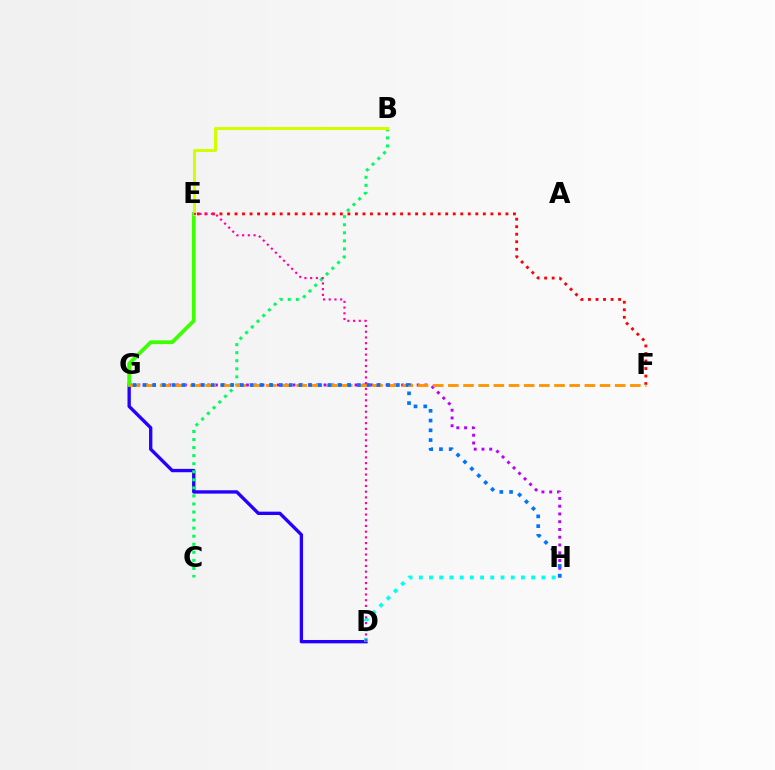{('E', 'F'): [{'color': '#ff0000', 'line_style': 'dotted', 'thickness': 2.04}], ('G', 'H'): [{'color': '#b900ff', 'line_style': 'dotted', 'thickness': 2.11}, {'color': '#0074ff', 'line_style': 'dotted', 'thickness': 2.65}], ('D', 'G'): [{'color': '#2500ff', 'line_style': 'solid', 'thickness': 2.41}], ('B', 'C'): [{'color': '#00ff5c', 'line_style': 'dotted', 'thickness': 2.19}], ('E', 'G'): [{'color': '#3dff00', 'line_style': 'solid', 'thickness': 2.71}], ('D', 'H'): [{'color': '#00fff6', 'line_style': 'dotted', 'thickness': 2.77}], ('B', 'E'): [{'color': '#d1ff00', 'line_style': 'solid', 'thickness': 2.18}], ('F', 'G'): [{'color': '#ff9400', 'line_style': 'dashed', 'thickness': 2.06}], ('D', 'E'): [{'color': '#ff00ac', 'line_style': 'dotted', 'thickness': 1.55}]}